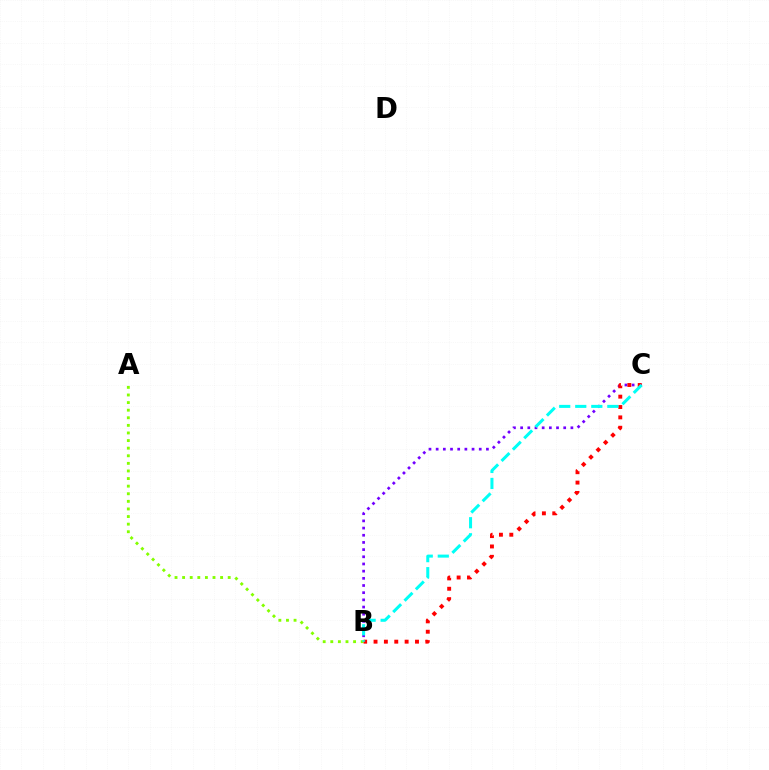{('A', 'B'): [{'color': '#84ff00', 'line_style': 'dotted', 'thickness': 2.06}], ('B', 'C'): [{'color': '#7200ff', 'line_style': 'dotted', 'thickness': 1.95}, {'color': '#ff0000', 'line_style': 'dotted', 'thickness': 2.82}, {'color': '#00fff6', 'line_style': 'dashed', 'thickness': 2.18}]}